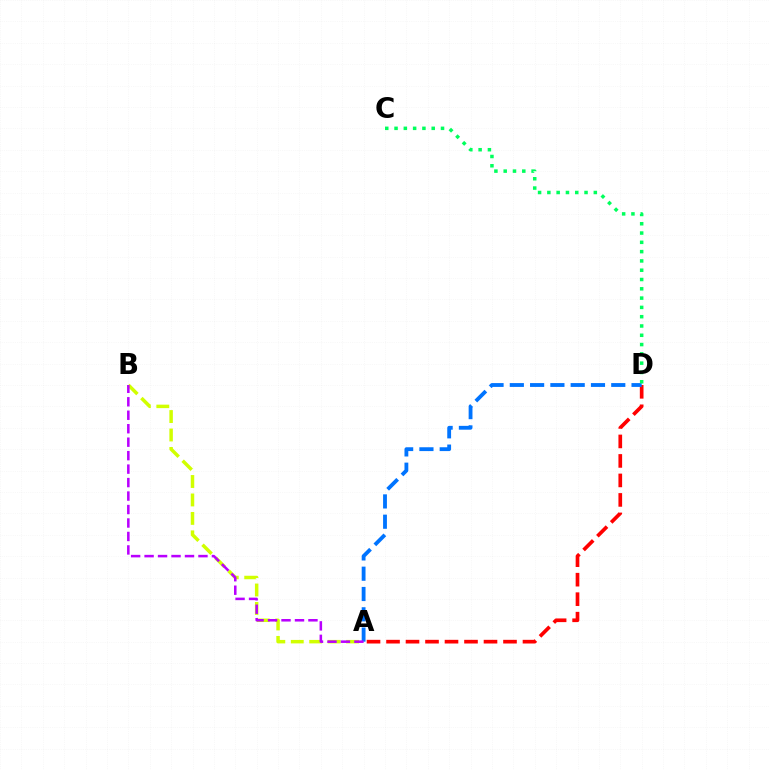{('A', 'B'): [{'color': '#d1ff00', 'line_style': 'dashed', 'thickness': 2.51}, {'color': '#b900ff', 'line_style': 'dashed', 'thickness': 1.83}], ('A', 'D'): [{'color': '#ff0000', 'line_style': 'dashed', 'thickness': 2.65}, {'color': '#0074ff', 'line_style': 'dashed', 'thickness': 2.76}], ('C', 'D'): [{'color': '#00ff5c', 'line_style': 'dotted', 'thickness': 2.53}]}